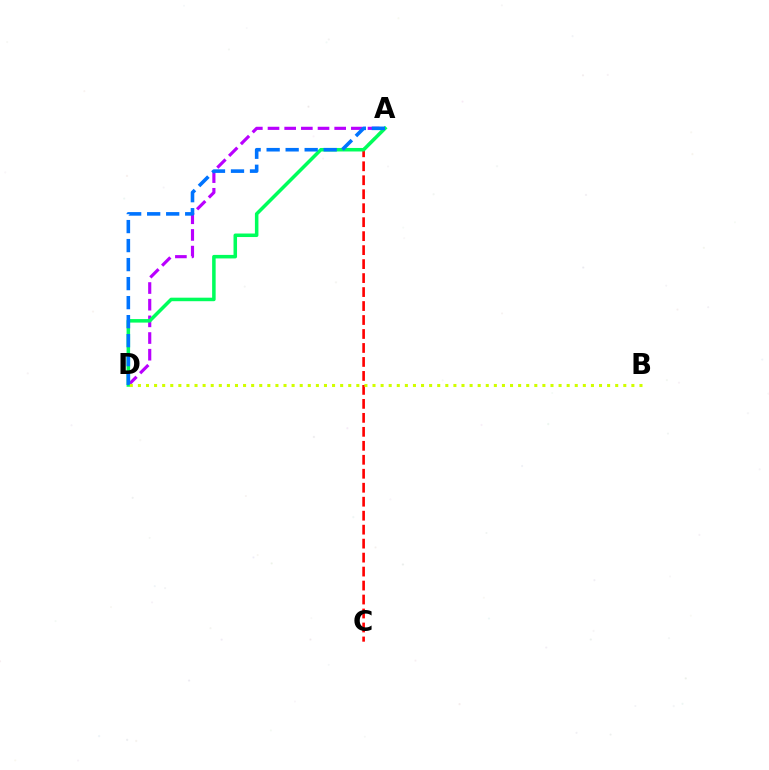{('A', 'D'): [{'color': '#b900ff', 'line_style': 'dashed', 'thickness': 2.26}, {'color': '#00ff5c', 'line_style': 'solid', 'thickness': 2.54}, {'color': '#0074ff', 'line_style': 'dashed', 'thickness': 2.58}], ('A', 'C'): [{'color': '#ff0000', 'line_style': 'dashed', 'thickness': 1.9}], ('B', 'D'): [{'color': '#d1ff00', 'line_style': 'dotted', 'thickness': 2.2}]}